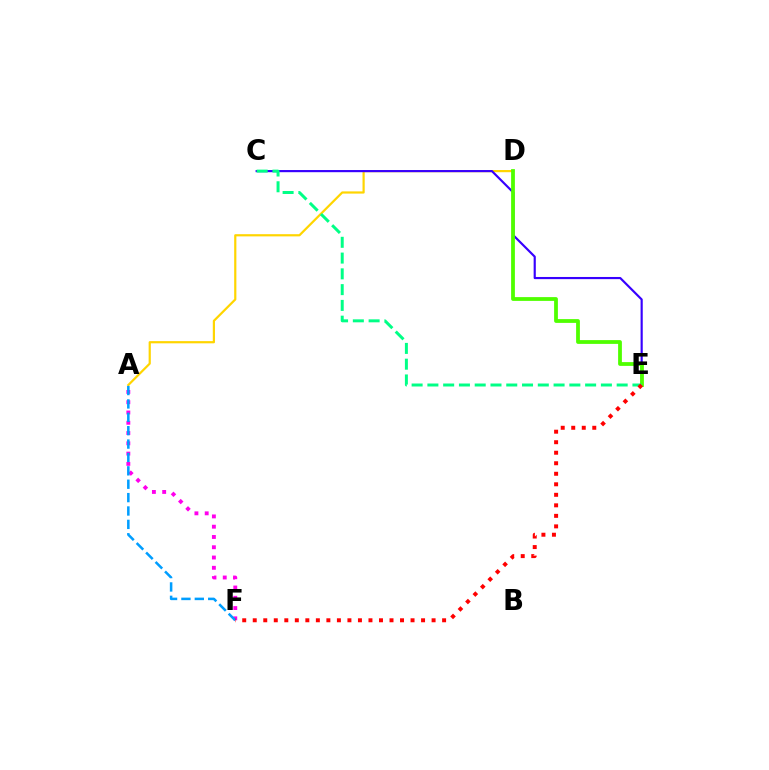{('A', 'D'): [{'color': '#ffd500', 'line_style': 'solid', 'thickness': 1.59}], ('C', 'E'): [{'color': '#3700ff', 'line_style': 'solid', 'thickness': 1.56}, {'color': '#00ff86', 'line_style': 'dashed', 'thickness': 2.14}], ('A', 'F'): [{'color': '#ff00ed', 'line_style': 'dotted', 'thickness': 2.79}, {'color': '#009eff', 'line_style': 'dashed', 'thickness': 1.82}], ('D', 'E'): [{'color': '#4fff00', 'line_style': 'solid', 'thickness': 2.72}], ('E', 'F'): [{'color': '#ff0000', 'line_style': 'dotted', 'thickness': 2.86}]}